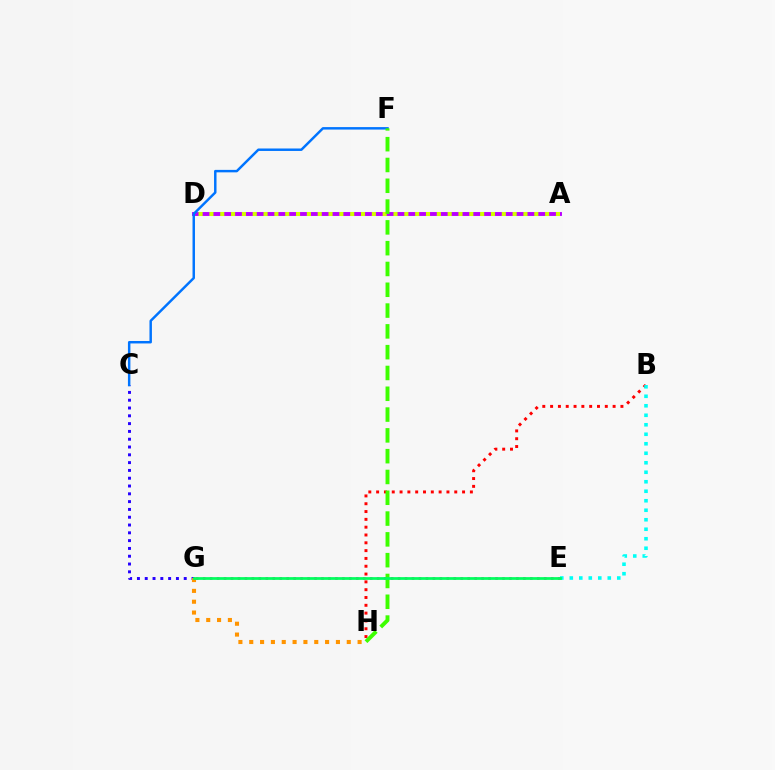{('E', 'G'): [{'color': '#ff00ac', 'line_style': 'dotted', 'thickness': 1.89}, {'color': '#00ff5c', 'line_style': 'solid', 'thickness': 1.98}], ('B', 'H'): [{'color': '#ff0000', 'line_style': 'dotted', 'thickness': 2.12}], ('C', 'G'): [{'color': '#2500ff', 'line_style': 'dotted', 'thickness': 2.12}], ('A', 'D'): [{'color': '#b900ff', 'line_style': 'solid', 'thickness': 2.81}, {'color': '#d1ff00', 'line_style': 'dotted', 'thickness': 2.94}], ('G', 'H'): [{'color': '#ff9400', 'line_style': 'dotted', 'thickness': 2.94}], ('C', 'F'): [{'color': '#0074ff', 'line_style': 'solid', 'thickness': 1.77}], ('B', 'E'): [{'color': '#00fff6', 'line_style': 'dotted', 'thickness': 2.58}], ('F', 'H'): [{'color': '#3dff00', 'line_style': 'dashed', 'thickness': 2.83}]}